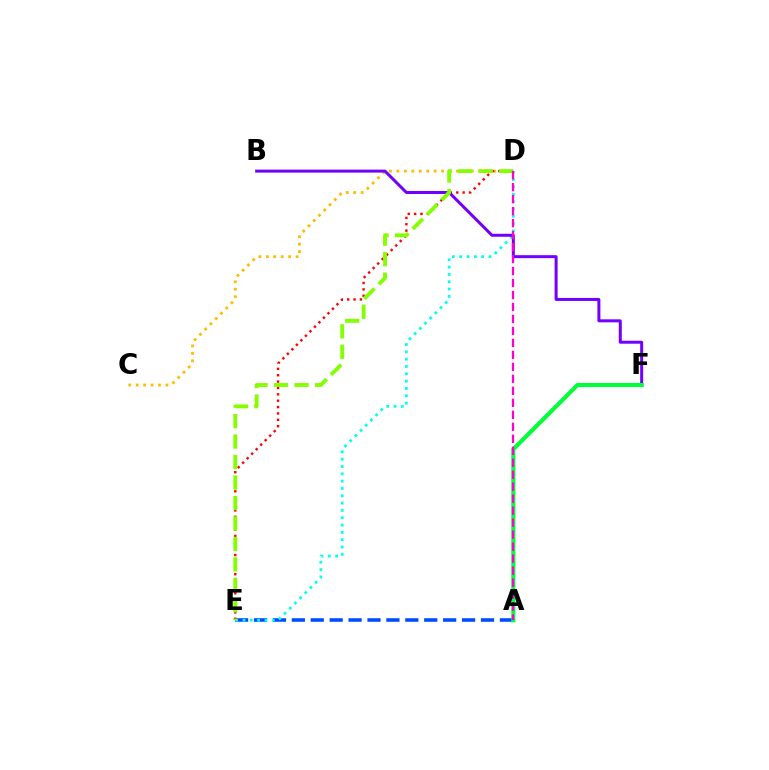{('A', 'E'): [{'color': '#004bff', 'line_style': 'dashed', 'thickness': 2.57}], ('C', 'D'): [{'color': '#ffbd00', 'line_style': 'dotted', 'thickness': 2.02}], ('D', 'E'): [{'color': '#00fff6', 'line_style': 'dotted', 'thickness': 1.99}, {'color': '#ff0000', 'line_style': 'dotted', 'thickness': 1.73}, {'color': '#84ff00', 'line_style': 'dashed', 'thickness': 2.78}], ('B', 'F'): [{'color': '#7200ff', 'line_style': 'solid', 'thickness': 2.16}], ('A', 'F'): [{'color': '#00ff39', 'line_style': 'solid', 'thickness': 2.94}], ('A', 'D'): [{'color': '#ff00cf', 'line_style': 'dashed', 'thickness': 1.63}]}